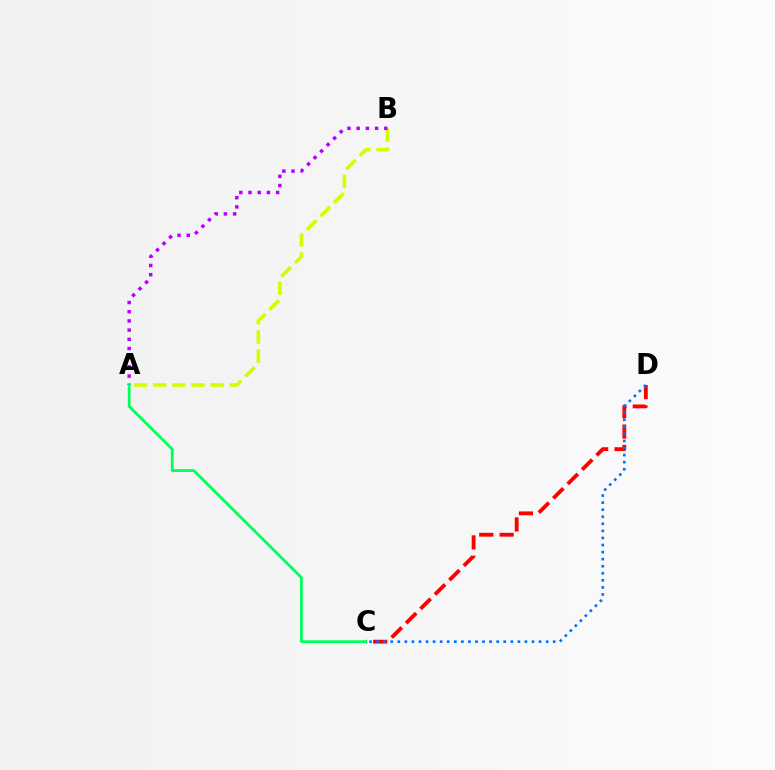{('A', 'B'): [{'color': '#d1ff00', 'line_style': 'dashed', 'thickness': 2.6}, {'color': '#b900ff', 'line_style': 'dotted', 'thickness': 2.5}], ('C', 'D'): [{'color': '#ff0000', 'line_style': 'dashed', 'thickness': 2.76}, {'color': '#0074ff', 'line_style': 'dotted', 'thickness': 1.92}], ('A', 'C'): [{'color': '#00ff5c', 'line_style': 'solid', 'thickness': 2.02}]}